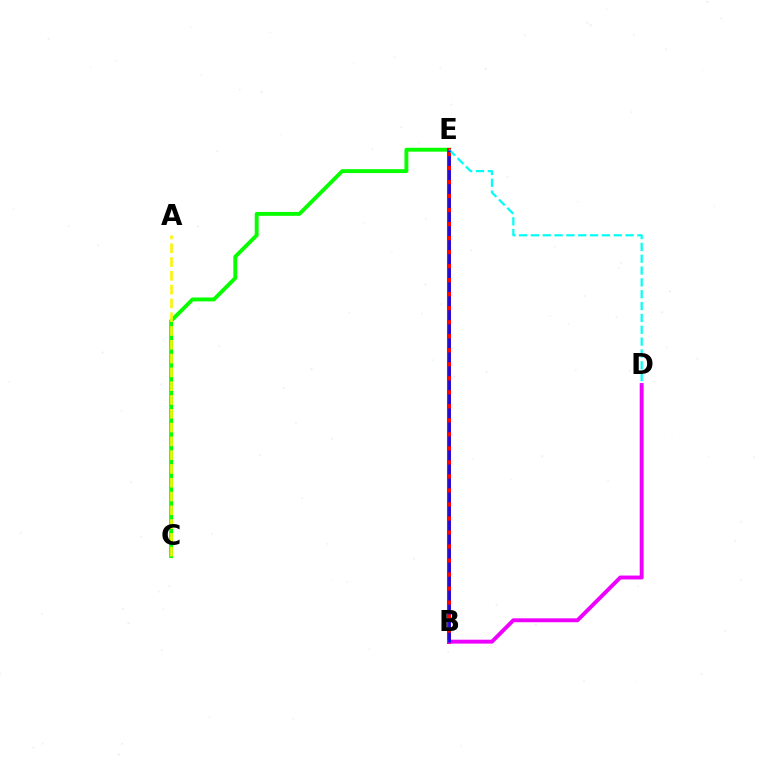{('C', 'E'): [{'color': '#08ff00', 'line_style': 'solid', 'thickness': 2.8}], ('B', 'E'): [{'color': '#ff0000', 'line_style': 'solid', 'thickness': 2.9}, {'color': '#0010ff', 'line_style': 'dashed', 'thickness': 1.9}], ('B', 'D'): [{'color': '#ee00ff', 'line_style': 'solid', 'thickness': 2.81}], ('A', 'C'): [{'color': '#fcf500', 'line_style': 'dashed', 'thickness': 1.87}], ('D', 'E'): [{'color': '#00fff6', 'line_style': 'dashed', 'thickness': 1.61}]}